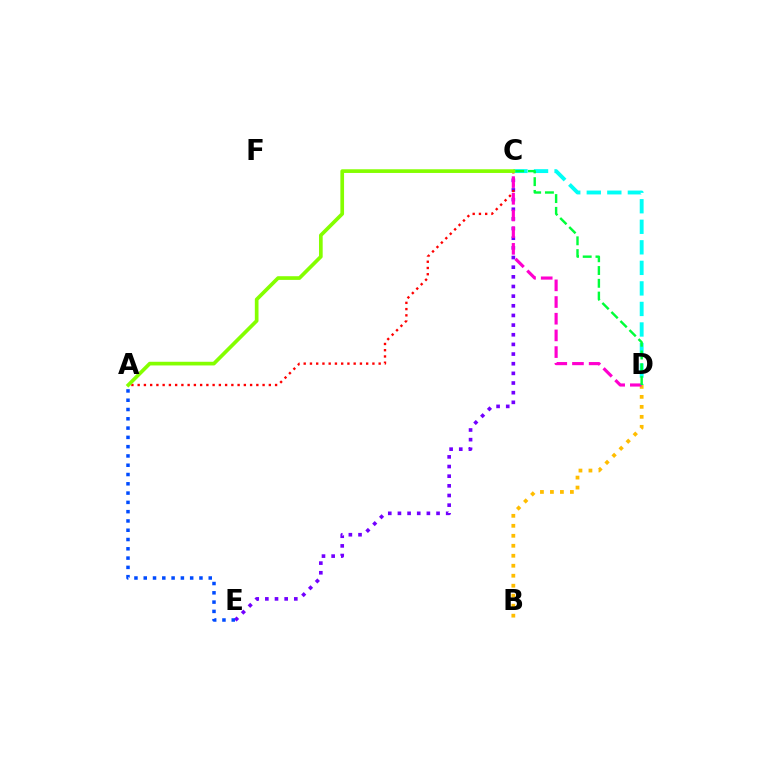{('B', 'D'): [{'color': '#ffbd00', 'line_style': 'dotted', 'thickness': 2.71}], ('C', 'E'): [{'color': '#7200ff', 'line_style': 'dotted', 'thickness': 2.62}], ('A', 'E'): [{'color': '#004bff', 'line_style': 'dotted', 'thickness': 2.52}], ('A', 'C'): [{'color': '#ff0000', 'line_style': 'dotted', 'thickness': 1.7}, {'color': '#84ff00', 'line_style': 'solid', 'thickness': 2.65}], ('C', 'D'): [{'color': '#00fff6', 'line_style': 'dashed', 'thickness': 2.79}, {'color': '#ff00cf', 'line_style': 'dashed', 'thickness': 2.27}, {'color': '#00ff39', 'line_style': 'dashed', 'thickness': 1.74}]}